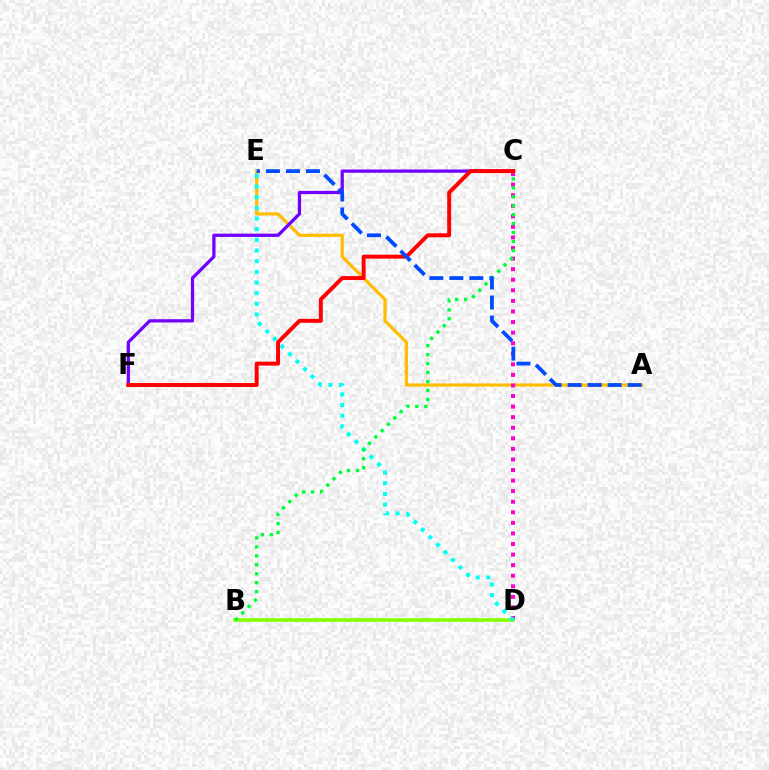{('A', 'E'): [{'color': '#ffbd00', 'line_style': 'solid', 'thickness': 2.29}, {'color': '#004bff', 'line_style': 'dashed', 'thickness': 2.72}], ('C', 'D'): [{'color': '#ff00cf', 'line_style': 'dotted', 'thickness': 2.87}], ('B', 'D'): [{'color': '#84ff00', 'line_style': 'solid', 'thickness': 2.6}], ('C', 'F'): [{'color': '#7200ff', 'line_style': 'solid', 'thickness': 2.35}, {'color': '#ff0000', 'line_style': 'solid', 'thickness': 2.84}], ('D', 'E'): [{'color': '#00fff6', 'line_style': 'dotted', 'thickness': 2.9}], ('B', 'C'): [{'color': '#00ff39', 'line_style': 'dotted', 'thickness': 2.43}]}